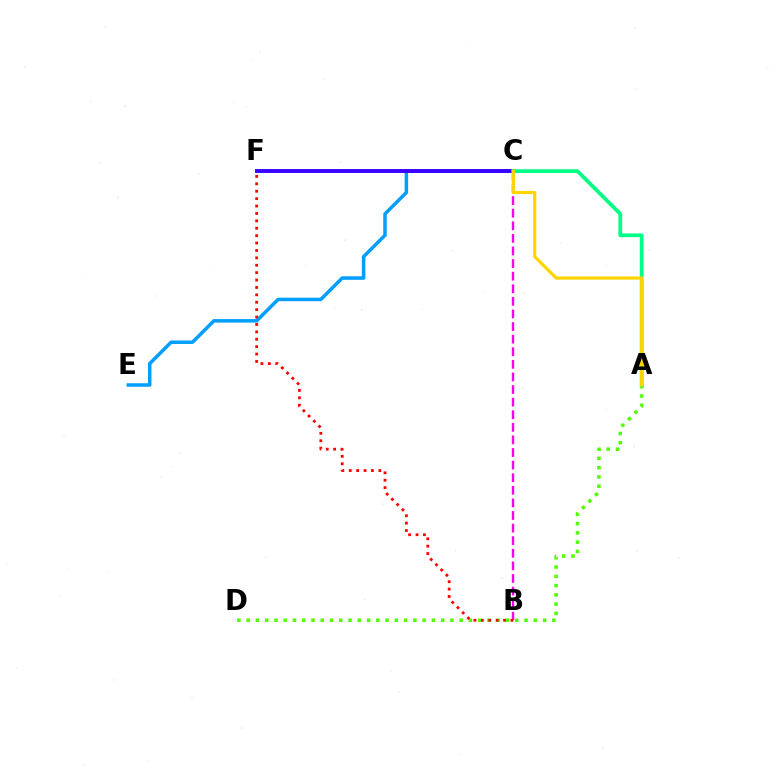{('A', 'D'): [{'color': '#4fff00', 'line_style': 'dotted', 'thickness': 2.52}], ('B', 'C'): [{'color': '#ff00ed', 'line_style': 'dashed', 'thickness': 1.71}], ('C', 'E'): [{'color': '#009eff', 'line_style': 'solid', 'thickness': 2.52}], ('C', 'F'): [{'color': '#3700ff', 'line_style': 'solid', 'thickness': 2.8}], ('A', 'C'): [{'color': '#00ff86', 'line_style': 'solid', 'thickness': 2.71}, {'color': '#ffd500', 'line_style': 'solid', 'thickness': 2.31}], ('B', 'F'): [{'color': '#ff0000', 'line_style': 'dotted', 'thickness': 2.01}]}